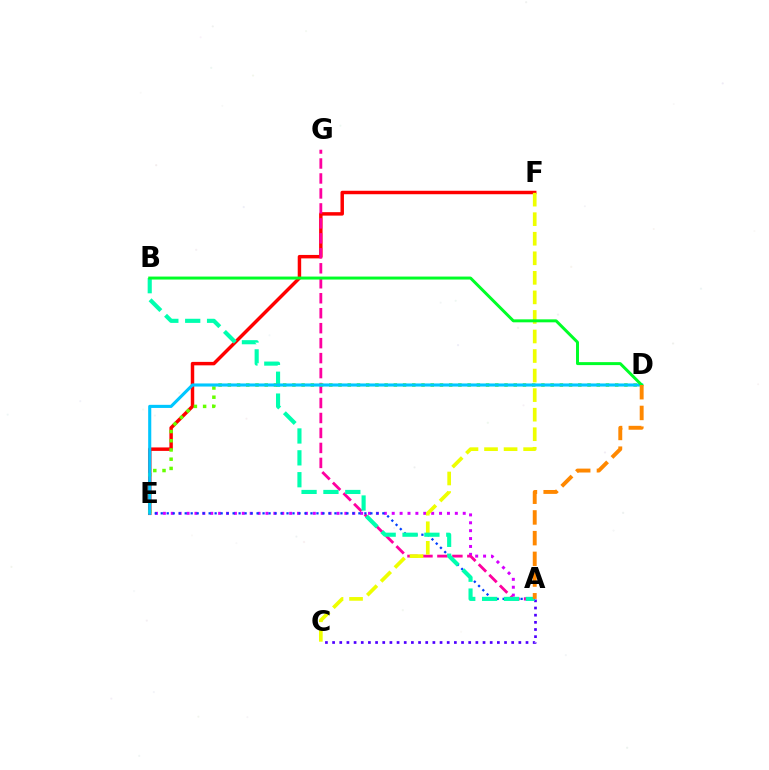{('E', 'F'): [{'color': '#ff0000', 'line_style': 'solid', 'thickness': 2.49}], ('A', 'E'): [{'color': '#d600ff', 'line_style': 'dotted', 'thickness': 2.14}, {'color': '#003fff', 'line_style': 'dotted', 'thickness': 1.63}], ('A', 'G'): [{'color': '#ff00a0', 'line_style': 'dashed', 'thickness': 2.03}], ('A', 'C'): [{'color': '#4f00ff', 'line_style': 'dotted', 'thickness': 1.95}], ('C', 'F'): [{'color': '#eeff00', 'line_style': 'dashed', 'thickness': 2.66}], ('A', 'B'): [{'color': '#00ffaf', 'line_style': 'dashed', 'thickness': 2.97}], ('D', 'E'): [{'color': '#66ff00', 'line_style': 'dotted', 'thickness': 2.51}, {'color': '#00c7ff', 'line_style': 'solid', 'thickness': 2.23}], ('B', 'D'): [{'color': '#00ff27', 'line_style': 'solid', 'thickness': 2.14}], ('A', 'D'): [{'color': '#ff8800', 'line_style': 'dashed', 'thickness': 2.81}]}